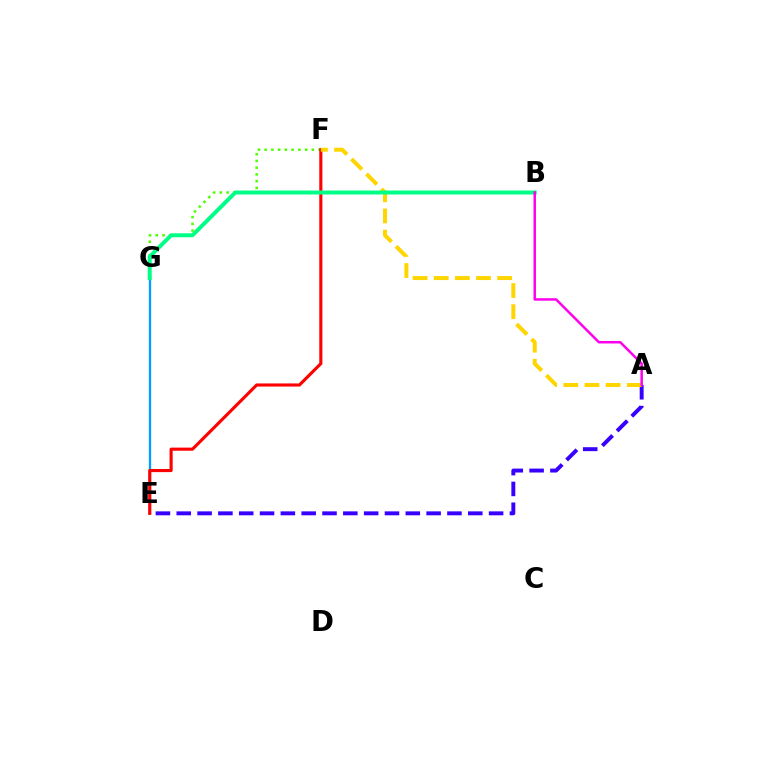{('F', 'G'): [{'color': '#4fff00', 'line_style': 'dotted', 'thickness': 1.83}], ('E', 'G'): [{'color': '#009eff', 'line_style': 'solid', 'thickness': 1.68}], ('A', 'E'): [{'color': '#3700ff', 'line_style': 'dashed', 'thickness': 2.83}], ('E', 'F'): [{'color': '#ff0000', 'line_style': 'solid', 'thickness': 2.24}], ('A', 'F'): [{'color': '#ffd500', 'line_style': 'dashed', 'thickness': 2.87}], ('B', 'G'): [{'color': '#00ff86', 'line_style': 'solid', 'thickness': 2.87}], ('A', 'B'): [{'color': '#ff00ed', 'line_style': 'solid', 'thickness': 1.8}]}